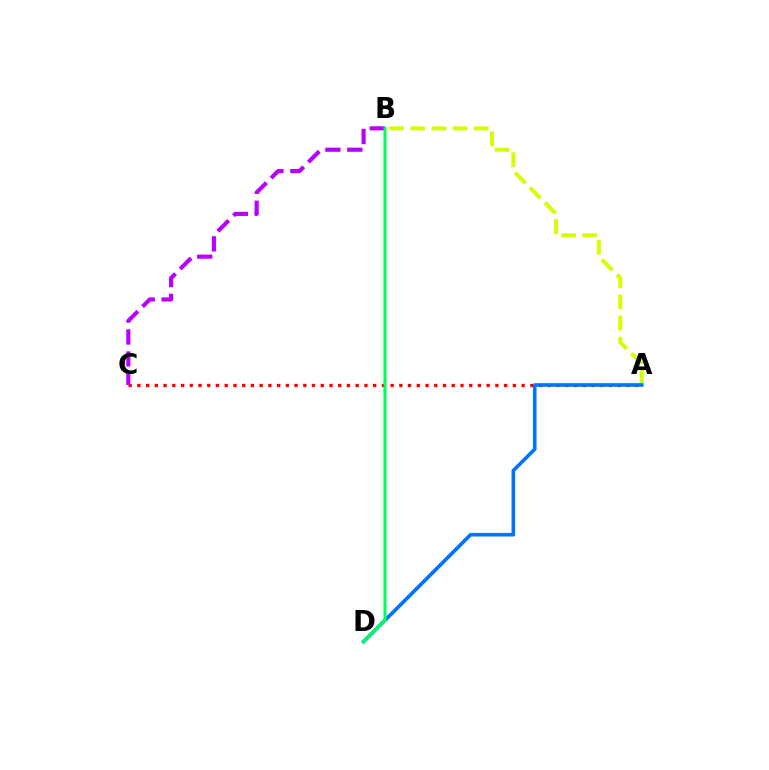{('A', 'B'): [{'color': '#d1ff00', 'line_style': 'dashed', 'thickness': 2.87}], ('A', 'C'): [{'color': '#ff0000', 'line_style': 'dotted', 'thickness': 2.37}], ('B', 'C'): [{'color': '#b900ff', 'line_style': 'dashed', 'thickness': 2.98}], ('A', 'D'): [{'color': '#0074ff', 'line_style': 'solid', 'thickness': 2.6}], ('B', 'D'): [{'color': '#00ff5c', 'line_style': 'solid', 'thickness': 2.24}]}